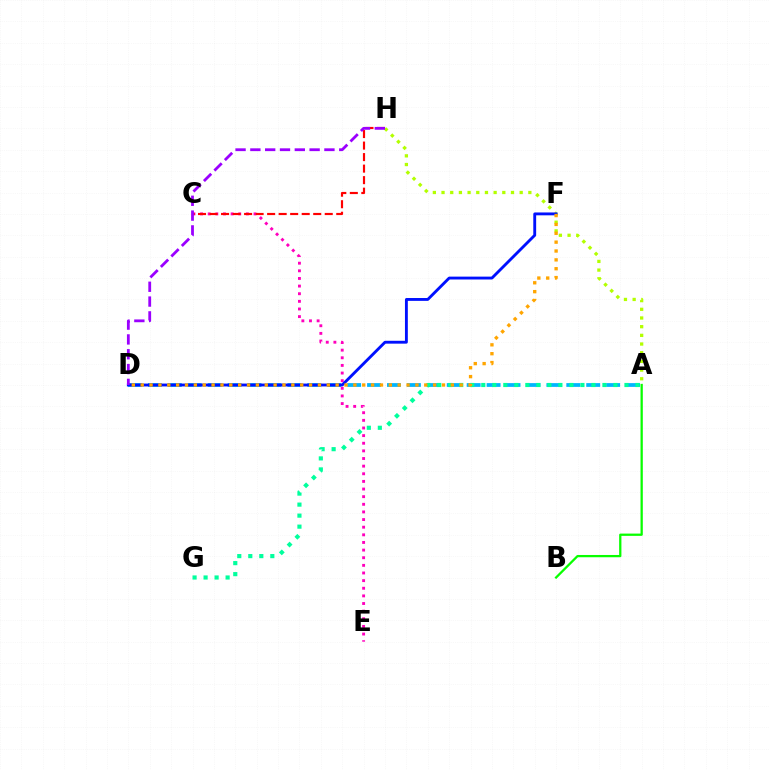{('A', 'D'): [{'color': '#00b5ff', 'line_style': 'dashed', 'thickness': 2.71}], ('A', 'G'): [{'color': '#00ff9d', 'line_style': 'dotted', 'thickness': 2.99}], ('C', 'E'): [{'color': '#ff00bd', 'line_style': 'dotted', 'thickness': 2.07}], ('A', 'H'): [{'color': '#b3ff00', 'line_style': 'dotted', 'thickness': 2.36}], ('D', 'F'): [{'color': '#0010ff', 'line_style': 'solid', 'thickness': 2.06}, {'color': '#ffa500', 'line_style': 'dotted', 'thickness': 2.41}], ('C', 'H'): [{'color': '#ff0000', 'line_style': 'dashed', 'thickness': 1.56}], ('A', 'B'): [{'color': '#08ff00', 'line_style': 'solid', 'thickness': 1.64}], ('D', 'H'): [{'color': '#9b00ff', 'line_style': 'dashed', 'thickness': 2.01}]}